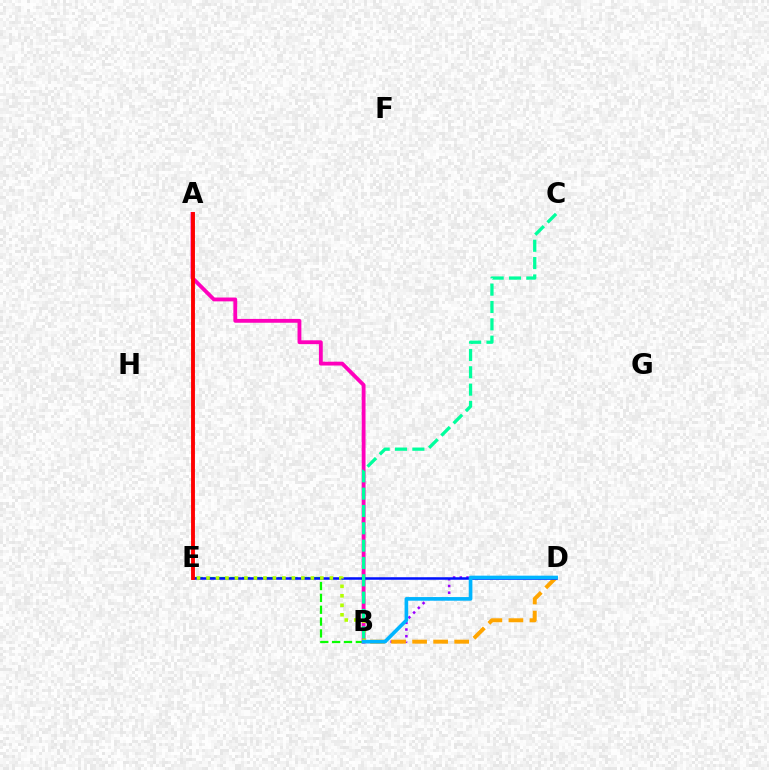{('B', 'E'): [{'color': '#08ff00', 'line_style': 'dashed', 'thickness': 1.61}, {'color': '#b3ff00', 'line_style': 'dotted', 'thickness': 2.58}], ('B', 'D'): [{'color': '#9b00ff', 'line_style': 'dotted', 'thickness': 1.82}, {'color': '#ffa500', 'line_style': 'dashed', 'thickness': 2.86}, {'color': '#00b5ff', 'line_style': 'solid', 'thickness': 2.63}], ('A', 'B'): [{'color': '#ff00bd', 'line_style': 'solid', 'thickness': 2.76}], ('D', 'E'): [{'color': '#0010ff', 'line_style': 'solid', 'thickness': 1.82}], ('B', 'C'): [{'color': '#00ff9d', 'line_style': 'dashed', 'thickness': 2.36}], ('A', 'E'): [{'color': '#ff0000', 'line_style': 'solid', 'thickness': 2.79}]}